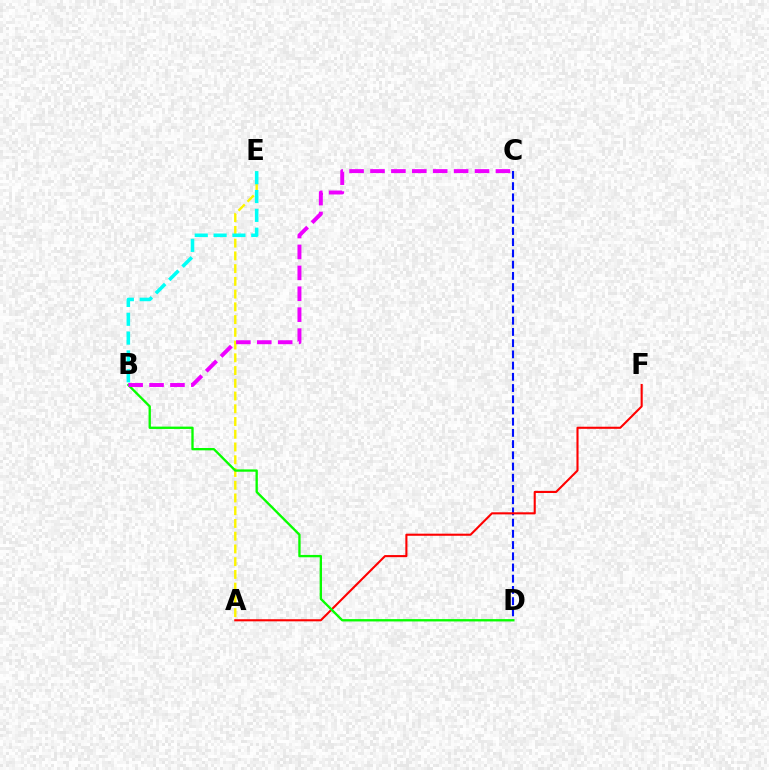{('A', 'E'): [{'color': '#fcf500', 'line_style': 'dashed', 'thickness': 1.73}], ('C', 'D'): [{'color': '#0010ff', 'line_style': 'dashed', 'thickness': 1.52}], ('A', 'F'): [{'color': '#ff0000', 'line_style': 'solid', 'thickness': 1.51}], ('B', 'E'): [{'color': '#00fff6', 'line_style': 'dashed', 'thickness': 2.56}], ('B', 'D'): [{'color': '#08ff00', 'line_style': 'solid', 'thickness': 1.68}], ('B', 'C'): [{'color': '#ee00ff', 'line_style': 'dashed', 'thickness': 2.84}]}